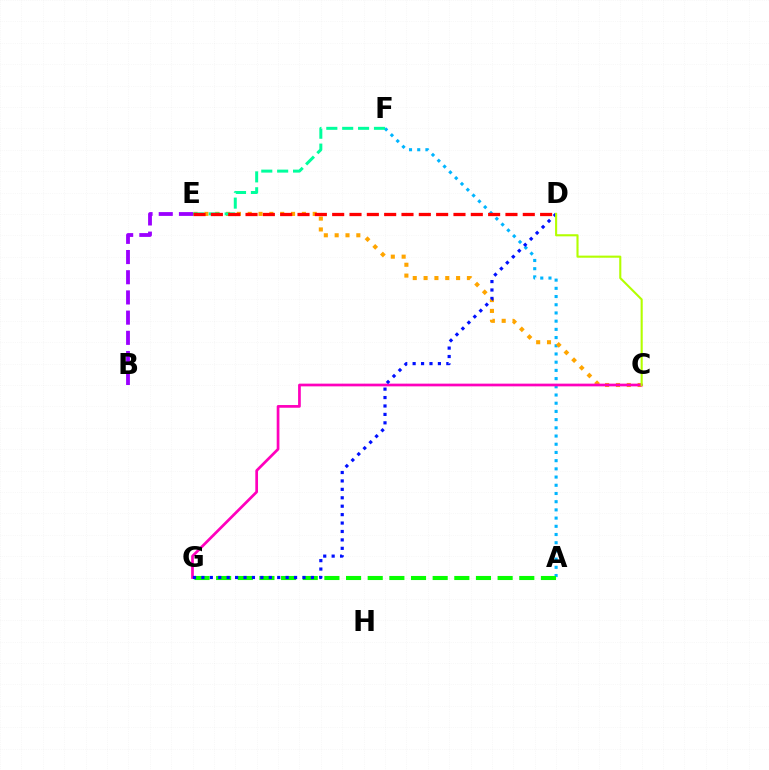{('A', 'F'): [{'color': '#00b5ff', 'line_style': 'dotted', 'thickness': 2.23}], ('A', 'G'): [{'color': '#08ff00', 'line_style': 'dashed', 'thickness': 2.94}], ('C', 'E'): [{'color': '#ffa500', 'line_style': 'dotted', 'thickness': 2.94}], ('E', 'F'): [{'color': '#00ff9d', 'line_style': 'dashed', 'thickness': 2.16}], ('C', 'G'): [{'color': '#ff00bd', 'line_style': 'solid', 'thickness': 1.95}], ('D', 'G'): [{'color': '#0010ff', 'line_style': 'dotted', 'thickness': 2.29}], ('C', 'D'): [{'color': '#b3ff00', 'line_style': 'solid', 'thickness': 1.52}], ('B', 'E'): [{'color': '#9b00ff', 'line_style': 'dashed', 'thickness': 2.74}], ('D', 'E'): [{'color': '#ff0000', 'line_style': 'dashed', 'thickness': 2.35}]}